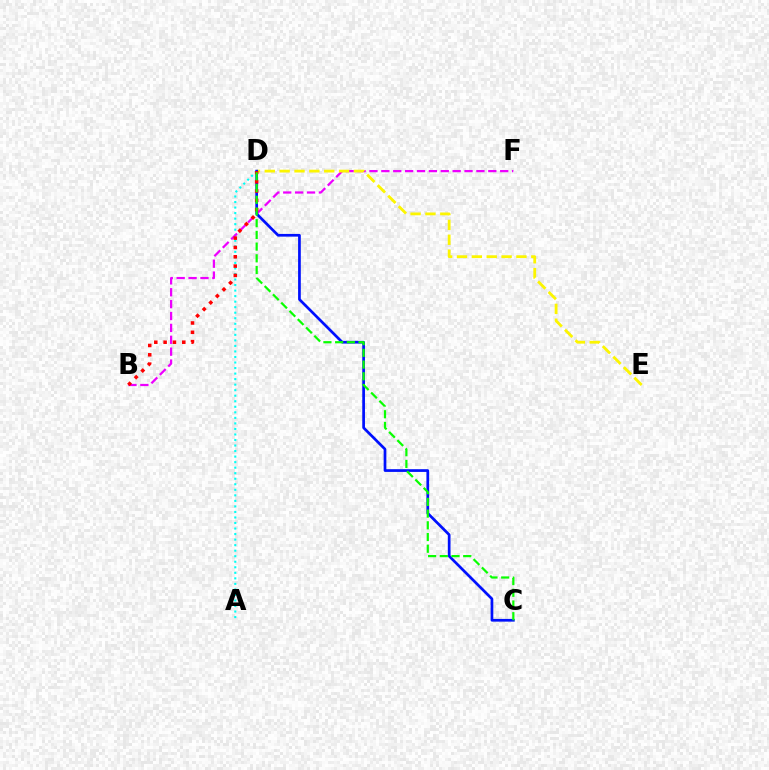{('A', 'D'): [{'color': '#00fff6', 'line_style': 'dotted', 'thickness': 1.5}], ('B', 'F'): [{'color': '#ee00ff', 'line_style': 'dashed', 'thickness': 1.61}], ('D', 'E'): [{'color': '#fcf500', 'line_style': 'dashed', 'thickness': 2.02}], ('C', 'D'): [{'color': '#0010ff', 'line_style': 'solid', 'thickness': 1.95}, {'color': '#08ff00', 'line_style': 'dashed', 'thickness': 1.59}], ('B', 'D'): [{'color': '#ff0000', 'line_style': 'dotted', 'thickness': 2.53}]}